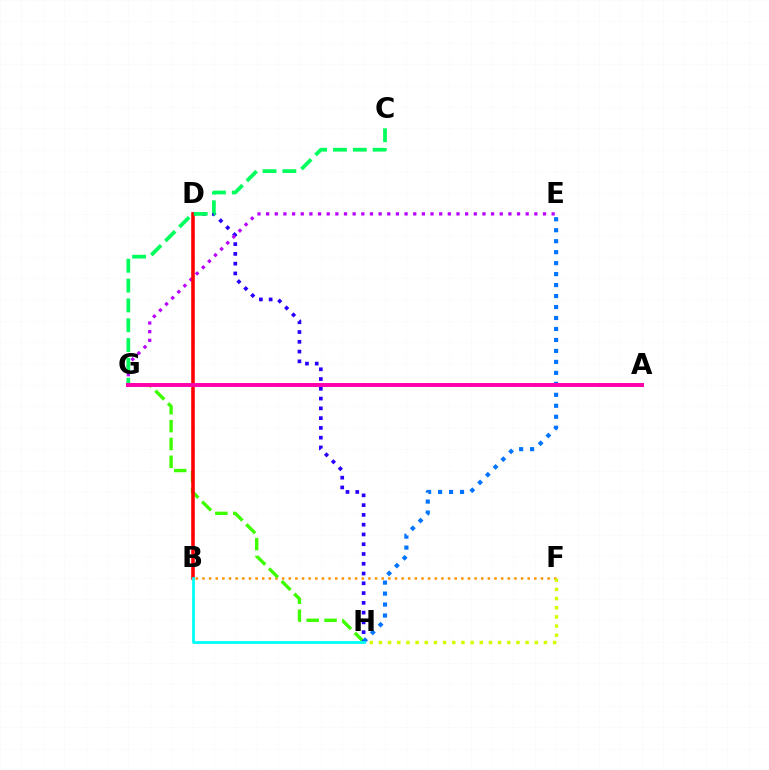{('B', 'F'): [{'color': '#ff9400', 'line_style': 'dotted', 'thickness': 1.8}], ('G', 'H'): [{'color': '#3dff00', 'line_style': 'dashed', 'thickness': 2.43}], ('D', 'H'): [{'color': '#2500ff', 'line_style': 'dotted', 'thickness': 2.65}], ('E', 'H'): [{'color': '#0074ff', 'line_style': 'dotted', 'thickness': 2.98}], ('E', 'G'): [{'color': '#b900ff', 'line_style': 'dotted', 'thickness': 2.35}], ('B', 'D'): [{'color': '#ff0000', 'line_style': 'solid', 'thickness': 2.58}], ('C', 'G'): [{'color': '#00ff5c', 'line_style': 'dashed', 'thickness': 2.69}], ('A', 'G'): [{'color': '#ff00ac', 'line_style': 'solid', 'thickness': 2.84}], ('B', 'H'): [{'color': '#00fff6', 'line_style': 'solid', 'thickness': 2.01}], ('F', 'H'): [{'color': '#d1ff00', 'line_style': 'dotted', 'thickness': 2.49}]}